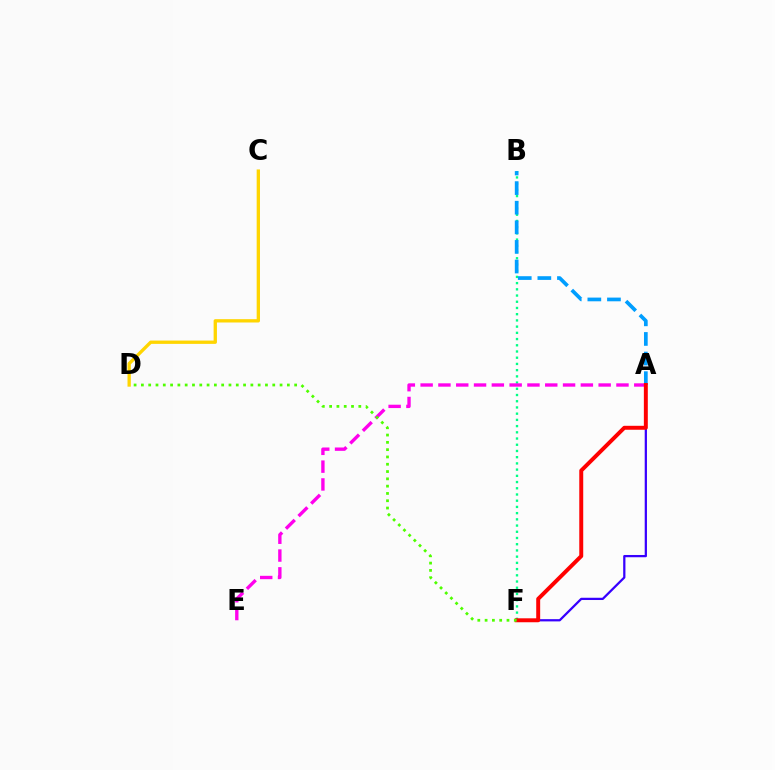{('B', 'F'): [{'color': '#00ff86', 'line_style': 'dotted', 'thickness': 1.69}], ('A', 'F'): [{'color': '#3700ff', 'line_style': 'solid', 'thickness': 1.62}, {'color': '#ff0000', 'line_style': 'solid', 'thickness': 2.84}], ('C', 'D'): [{'color': '#ffd500', 'line_style': 'solid', 'thickness': 2.39}], ('A', 'E'): [{'color': '#ff00ed', 'line_style': 'dashed', 'thickness': 2.42}], ('A', 'B'): [{'color': '#009eff', 'line_style': 'dashed', 'thickness': 2.66}], ('D', 'F'): [{'color': '#4fff00', 'line_style': 'dotted', 'thickness': 1.98}]}